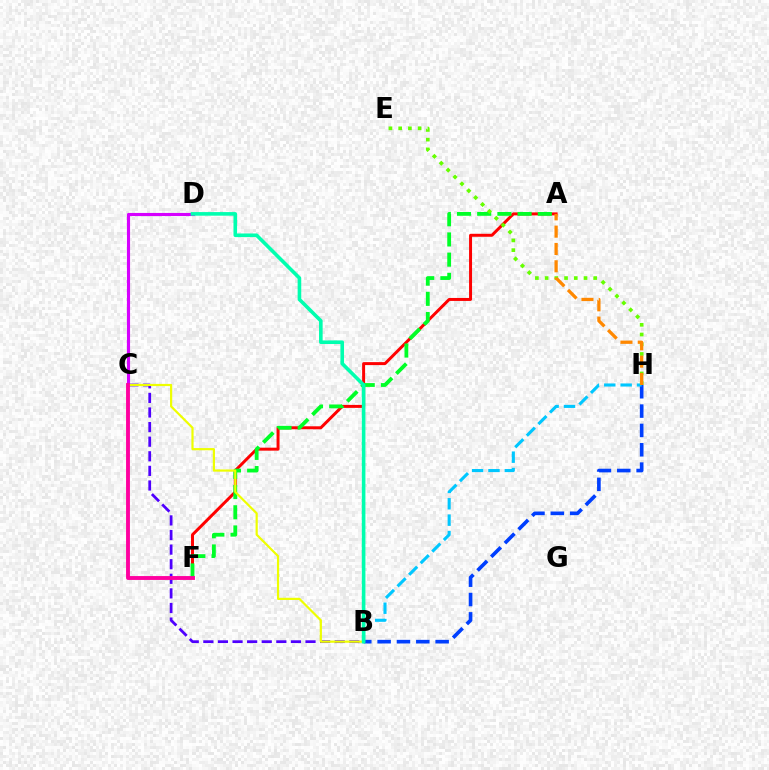{('C', 'D'): [{'color': '#d600ff', 'line_style': 'solid', 'thickness': 2.24}], ('A', 'F'): [{'color': '#ff0000', 'line_style': 'solid', 'thickness': 2.14}, {'color': '#00ff27', 'line_style': 'dashed', 'thickness': 2.74}], ('B', 'C'): [{'color': '#4f00ff', 'line_style': 'dashed', 'thickness': 1.98}, {'color': '#eeff00', 'line_style': 'solid', 'thickness': 1.58}], ('B', 'H'): [{'color': '#003fff', 'line_style': 'dashed', 'thickness': 2.63}, {'color': '#00c7ff', 'line_style': 'dashed', 'thickness': 2.22}], ('C', 'F'): [{'color': '#ff00a0', 'line_style': 'solid', 'thickness': 2.79}], ('E', 'H'): [{'color': '#66ff00', 'line_style': 'dotted', 'thickness': 2.64}], ('B', 'D'): [{'color': '#00ffaf', 'line_style': 'solid', 'thickness': 2.6}], ('A', 'H'): [{'color': '#ff8800', 'line_style': 'dashed', 'thickness': 2.35}]}